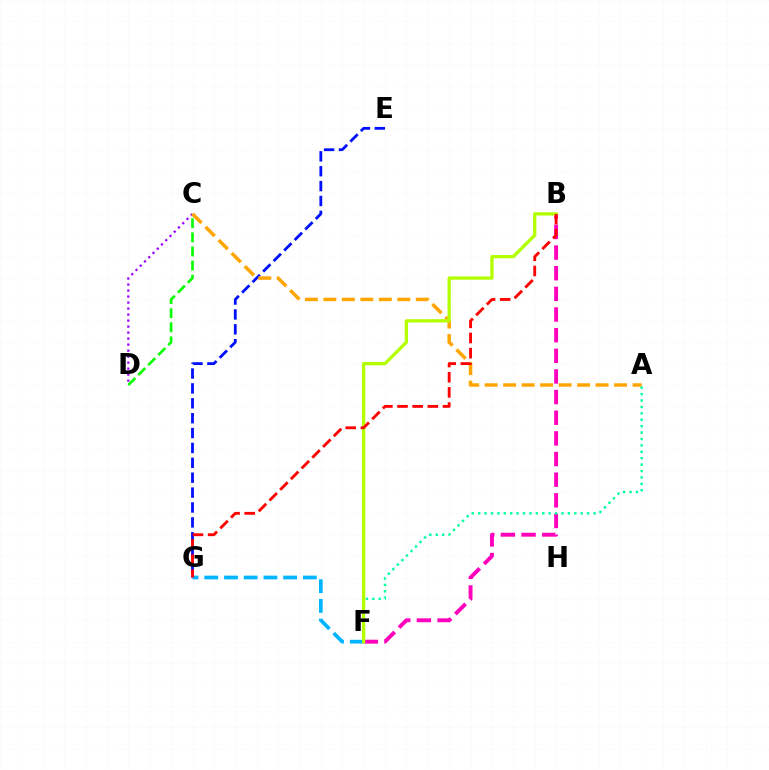{('E', 'G'): [{'color': '#0010ff', 'line_style': 'dashed', 'thickness': 2.02}], ('B', 'F'): [{'color': '#ff00bd', 'line_style': 'dashed', 'thickness': 2.8}, {'color': '#b3ff00', 'line_style': 'solid', 'thickness': 2.37}], ('C', 'D'): [{'color': '#9b00ff', 'line_style': 'dotted', 'thickness': 1.63}, {'color': '#08ff00', 'line_style': 'dashed', 'thickness': 1.92}], ('F', 'G'): [{'color': '#00b5ff', 'line_style': 'dashed', 'thickness': 2.68}], ('A', 'C'): [{'color': '#ffa500', 'line_style': 'dashed', 'thickness': 2.51}], ('A', 'F'): [{'color': '#00ff9d', 'line_style': 'dotted', 'thickness': 1.74}], ('B', 'G'): [{'color': '#ff0000', 'line_style': 'dashed', 'thickness': 2.06}]}